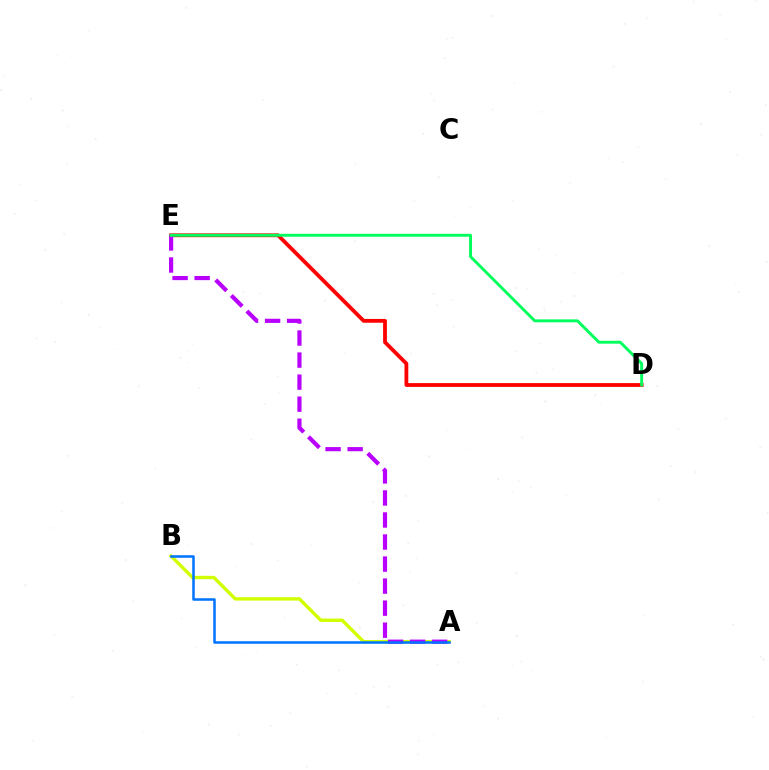{('A', 'B'): [{'color': '#d1ff00', 'line_style': 'solid', 'thickness': 2.43}, {'color': '#0074ff', 'line_style': 'solid', 'thickness': 1.82}], ('D', 'E'): [{'color': '#ff0000', 'line_style': 'solid', 'thickness': 2.74}, {'color': '#00ff5c', 'line_style': 'solid', 'thickness': 2.1}], ('A', 'E'): [{'color': '#b900ff', 'line_style': 'dashed', 'thickness': 2.99}]}